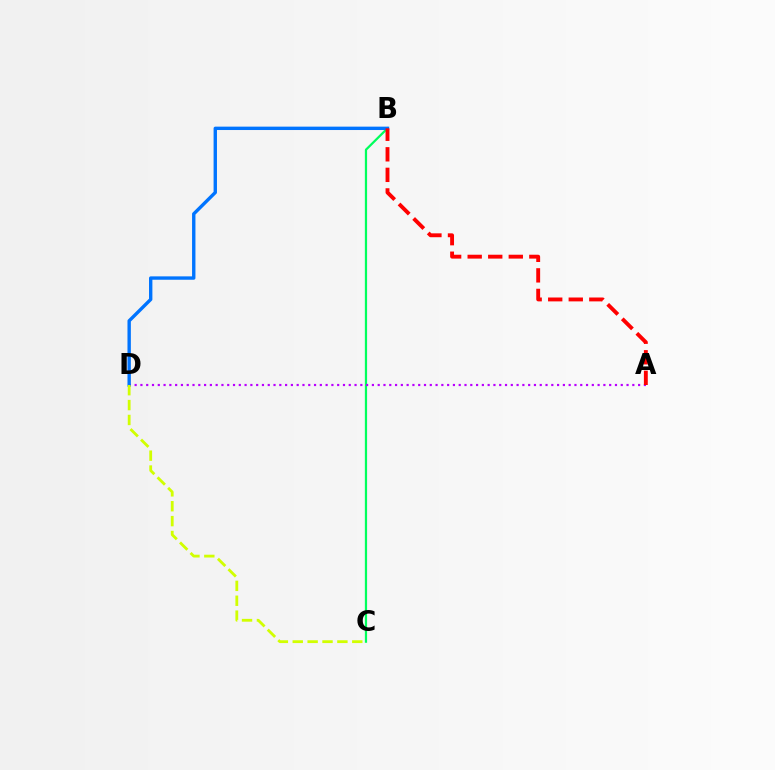{('B', 'C'): [{'color': '#00ff5c', 'line_style': 'solid', 'thickness': 1.61}], ('A', 'D'): [{'color': '#b900ff', 'line_style': 'dotted', 'thickness': 1.57}], ('B', 'D'): [{'color': '#0074ff', 'line_style': 'solid', 'thickness': 2.43}], ('A', 'B'): [{'color': '#ff0000', 'line_style': 'dashed', 'thickness': 2.79}], ('C', 'D'): [{'color': '#d1ff00', 'line_style': 'dashed', 'thickness': 2.02}]}